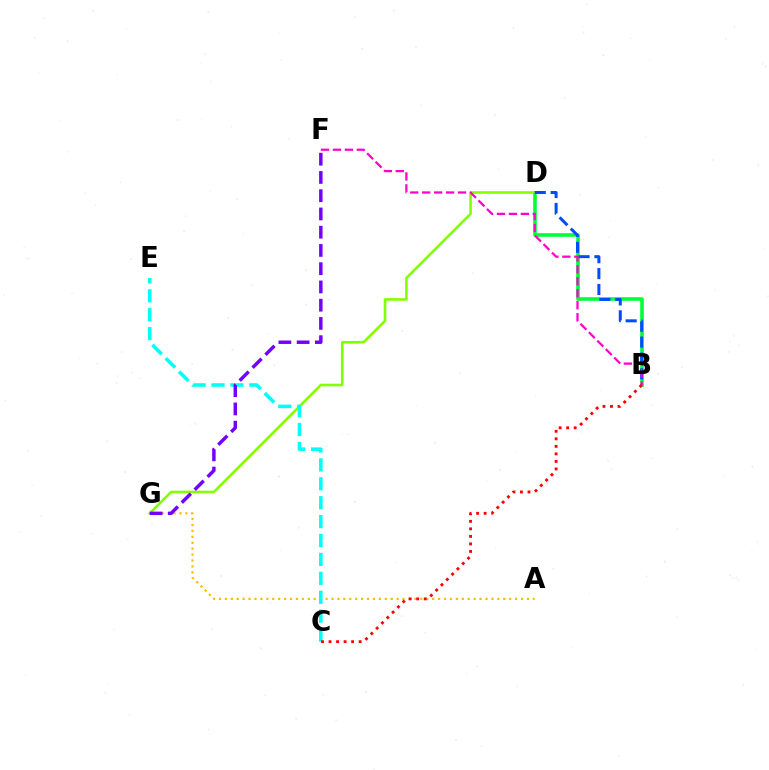{('A', 'G'): [{'color': '#ffbd00', 'line_style': 'dotted', 'thickness': 1.61}], ('B', 'D'): [{'color': '#00ff39', 'line_style': 'solid', 'thickness': 2.58}, {'color': '#004bff', 'line_style': 'dashed', 'thickness': 2.16}], ('D', 'G'): [{'color': '#84ff00', 'line_style': 'solid', 'thickness': 1.86}], ('C', 'E'): [{'color': '#00fff6', 'line_style': 'dashed', 'thickness': 2.57}], ('F', 'G'): [{'color': '#7200ff', 'line_style': 'dashed', 'thickness': 2.48}], ('B', 'C'): [{'color': '#ff0000', 'line_style': 'dotted', 'thickness': 2.04}], ('B', 'F'): [{'color': '#ff00cf', 'line_style': 'dashed', 'thickness': 1.62}]}